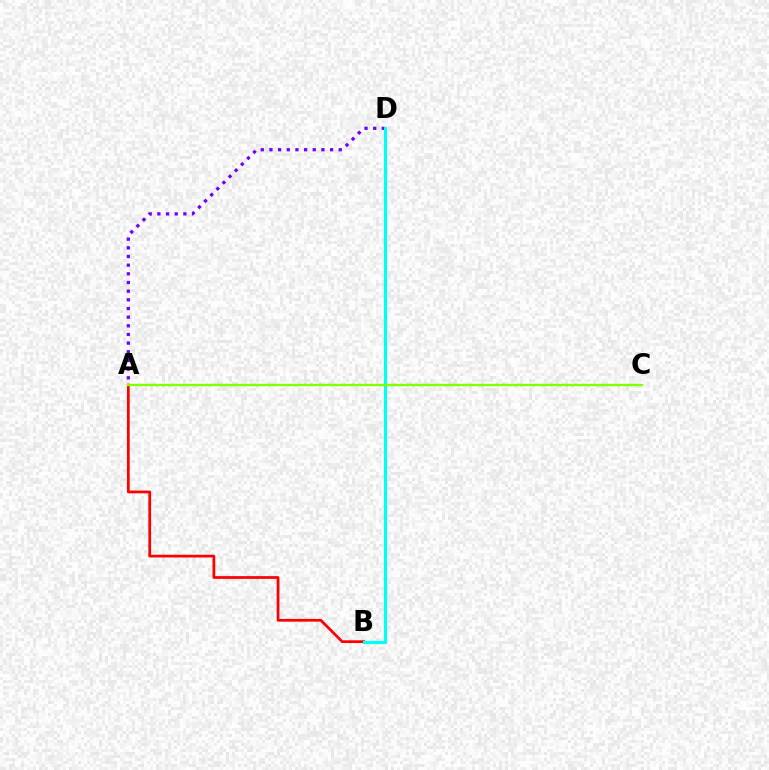{('A', 'B'): [{'color': '#ff0000', 'line_style': 'solid', 'thickness': 1.98}], ('A', 'D'): [{'color': '#7200ff', 'line_style': 'dotted', 'thickness': 2.35}], ('B', 'D'): [{'color': '#00fff6', 'line_style': 'solid', 'thickness': 2.25}], ('A', 'C'): [{'color': '#84ff00', 'line_style': 'solid', 'thickness': 1.72}]}